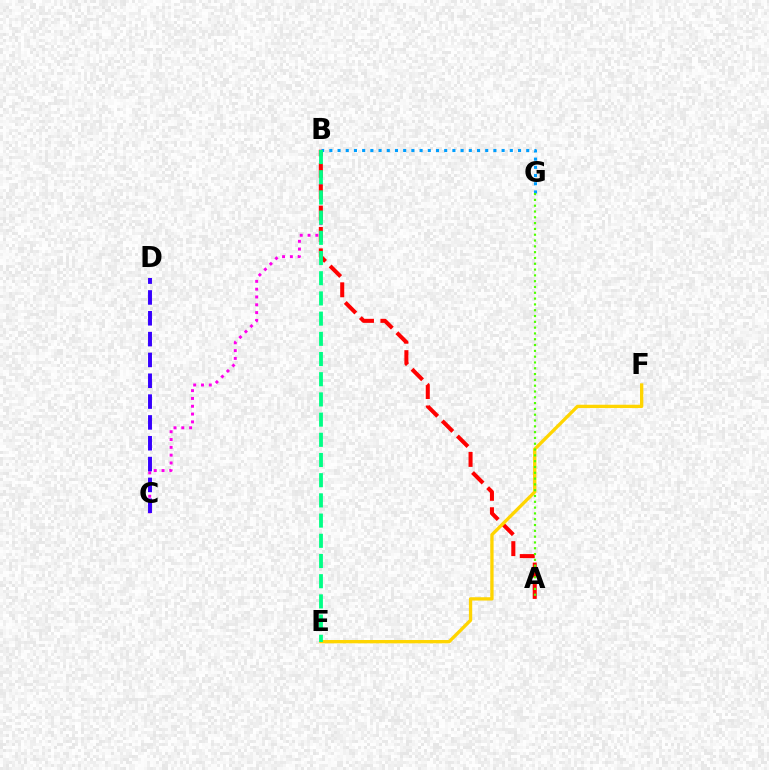{('B', 'C'): [{'color': '#ff00ed', 'line_style': 'dotted', 'thickness': 2.12}], ('A', 'B'): [{'color': '#ff0000', 'line_style': 'dashed', 'thickness': 2.91}], ('B', 'G'): [{'color': '#009eff', 'line_style': 'dotted', 'thickness': 2.23}], ('E', 'F'): [{'color': '#ffd500', 'line_style': 'solid', 'thickness': 2.39}], ('A', 'G'): [{'color': '#4fff00', 'line_style': 'dotted', 'thickness': 1.58}], ('C', 'D'): [{'color': '#3700ff', 'line_style': 'dashed', 'thickness': 2.83}], ('B', 'E'): [{'color': '#00ff86', 'line_style': 'dashed', 'thickness': 2.74}]}